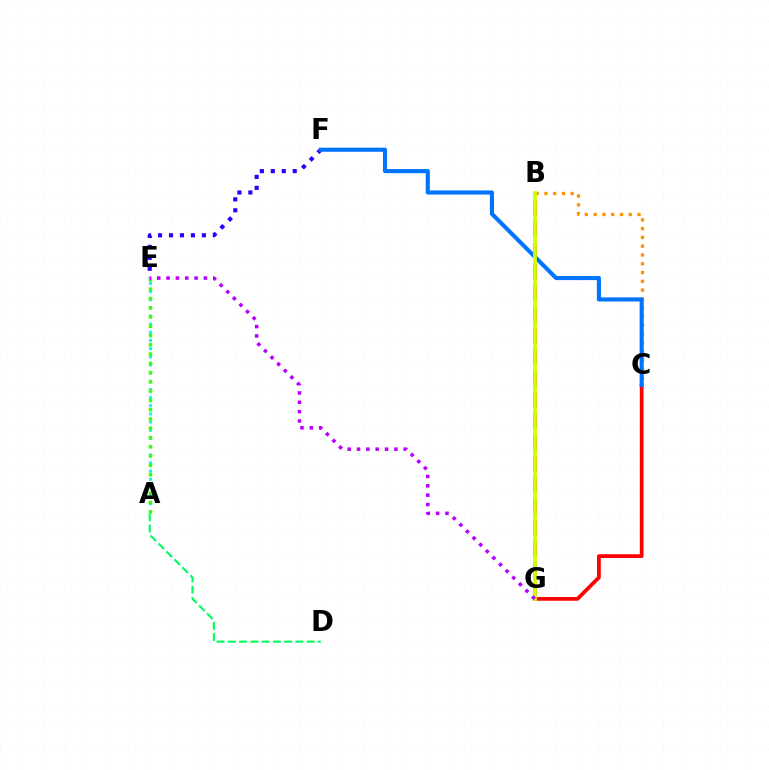{('B', 'G'): [{'color': '#ff00ac', 'line_style': 'dashed', 'thickness': 2.89}, {'color': '#d1ff00', 'line_style': 'solid', 'thickness': 2.69}], ('E', 'F'): [{'color': '#2500ff', 'line_style': 'dotted', 'thickness': 2.98}], ('B', 'C'): [{'color': '#ff9400', 'line_style': 'dotted', 'thickness': 2.39}], ('C', 'G'): [{'color': '#ff0000', 'line_style': 'solid', 'thickness': 2.69}], ('A', 'E'): [{'color': '#00fff6', 'line_style': 'dotted', 'thickness': 2.22}, {'color': '#3dff00', 'line_style': 'dotted', 'thickness': 2.52}], ('A', 'D'): [{'color': '#00ff5c', 'line_style': 'dashed', 'thickness': 1.53}], ('C', 'F'): [{'color': '#0074ff', 'line_style': 'solid', 'thickness': 2.95}], ('E', 'G'): [{'color': '#b900ff', 'line_style': 'dotted', 'thickness': 2.54}]}